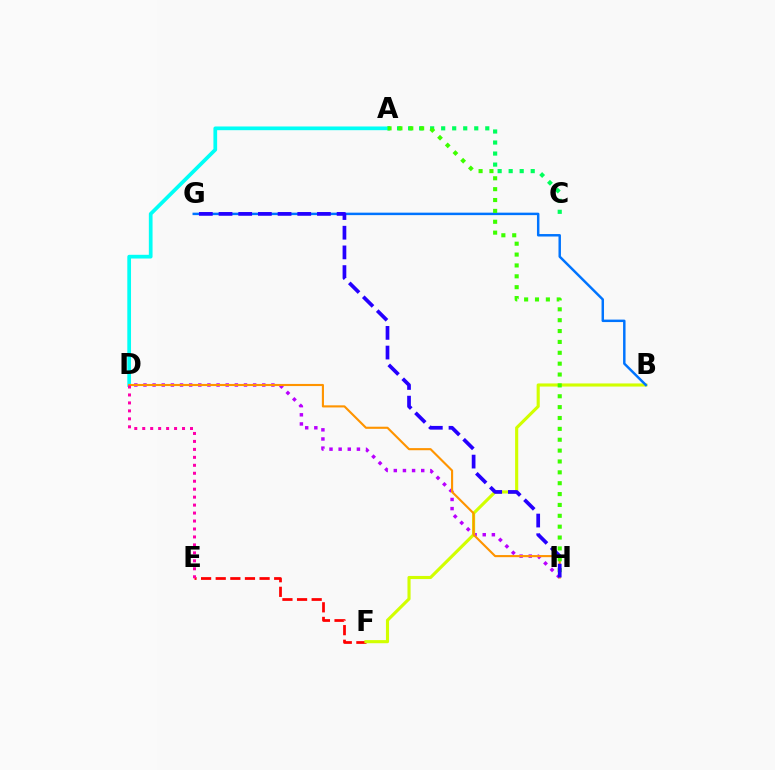{('A', 'C'): [{'color': '#00ff5c', 'line_style': 'dotted', 'thickness': 3.0}], ('A', 'D'): [{'color': '#00fff6', 'line_style': 'solid', 'thickness': 2.67}], ('D', 'H'): [{'color': '#b900ff', 'line_style': 'dotted', 'thickness': 2.48}, {'color': '#ff9400', 'line_style': 'solid', 'thickness': 1.53}], ('E', 'F'): [{'color': '#ff0000', 'line_style': 'dashed', 'thickness': 1.99}], ('B', 'F'): [{'color': '#d1ff00', 'line_style': 'solid', 'thickness': 2.25}], ('B', 'G'): [{'color': '#0074ff', 'line_style': 'solid', 'thickness': 1.77}], ('D', 'E'): [{'color': '#ff00ac', 'line_style': 'dotted', 'thickness': 2.16}], ('A', 'H'): [{'color': '#3dff00', 'line_style': 'dotted', 'thickness': 2.95}], ('G', 'H'): [{'color': '#2500ff', 'line_style': 'dashed', 'thickness': 2.67}]}